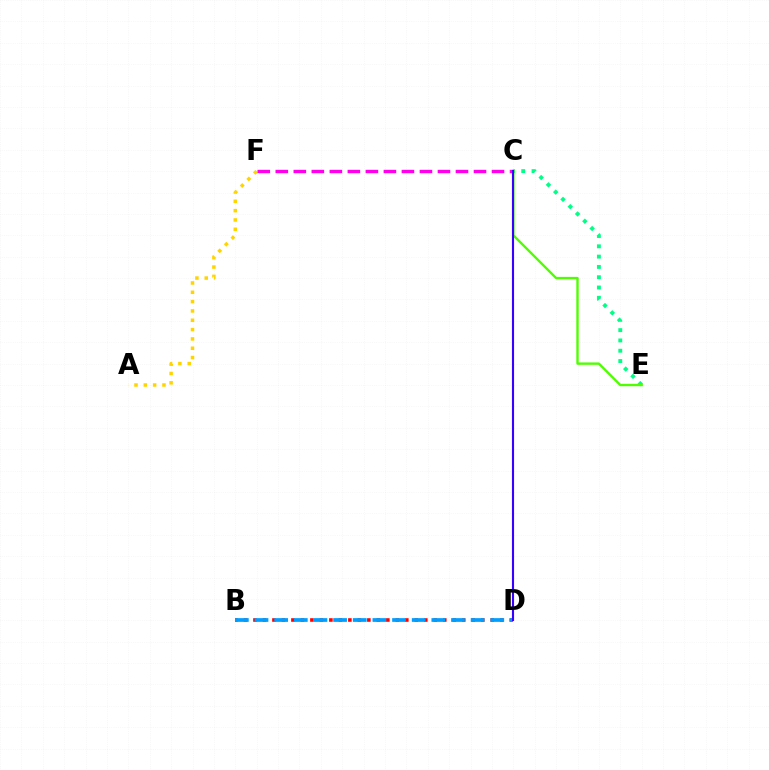{('A', 'F'): [{'color': '#ffd500', 'line_style': 'dotted', 'thickness': 2.53}], ('C', 'F'): [{'color': '#ff00ed', 'line_style': 'dashed', 'thickness': 2.45}], ('B', 'D'): [{'color': '#ff0000', 'line_style': 'dotted', 'thickness': 2.58}, {'color': '#009eff', 'line_style': 'dashed', 'thickness': 2.67}], ('C', 'E'): [{'color': '#00ff86', 'line_style': 'dotted', 'thickness': 2.8}, {'color': '#4fff00', 'line_style': 'solid', 'thickness': 1.7}], ('C', 'D'): [{'color': '#3700ff', 'line_style': 'solid', 'thickness': 1.53}]}